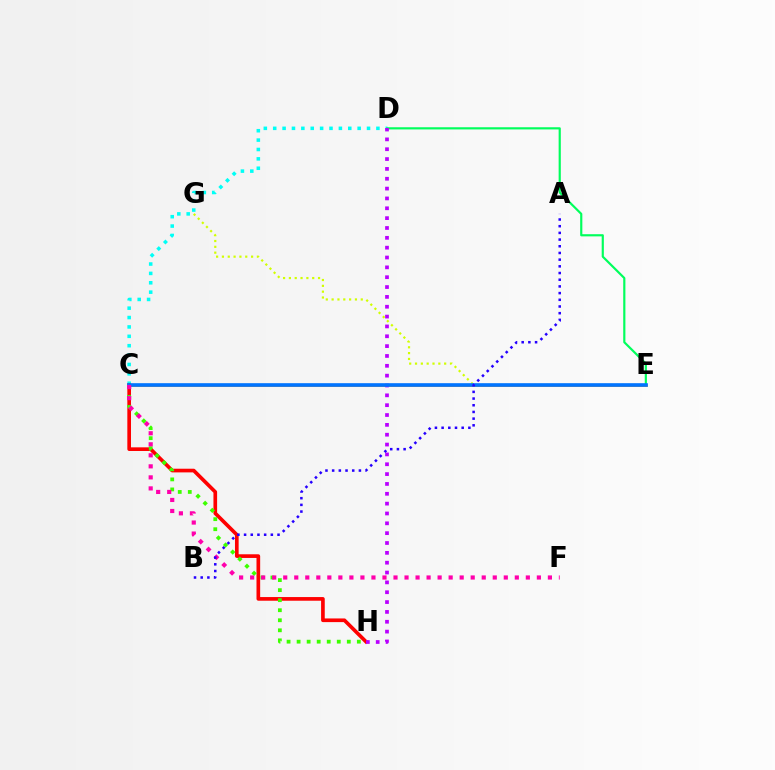{('C', 'D'): [{'color': '#00fff6', 'line_style': 'dotted', 'thickness': 2.55}], ('E', 'G'): [{'color': '#d1ff00', 'line_style': 'dotted', 'thickness': 1.58}], ('D', 'E'): [{'color': '#00ff5c', 'line_style': 'solid', 'thickness': 1.56}], ('C', 'H'): [{'color': '#ff0000', 'line_style': 'solid', 'thickness': 2.64}, {'color': '#3dff00', 'line_style': 'dotted', 'thickness': 2.73}], ('C', 'E'): [{'color': '#ff9400', 'line_style': 'solid', 'thickness': 1.93}, {'color': '#0074ff', 'line_style': 'solid', 'thickness': 2.62}], ('D', 'H'): [{'color': '#b900ff', 'line_style': 'dotted', 'thickness': 2.67}], ('C', 'F'): [{'color': '#ff00ac', 'line_style': 'dotted', 'thickness': 3.0}], ('A', 'B'): [{'color': '#2500ff', 'line_style': 'dotted', 'thickness': 1.82}]}